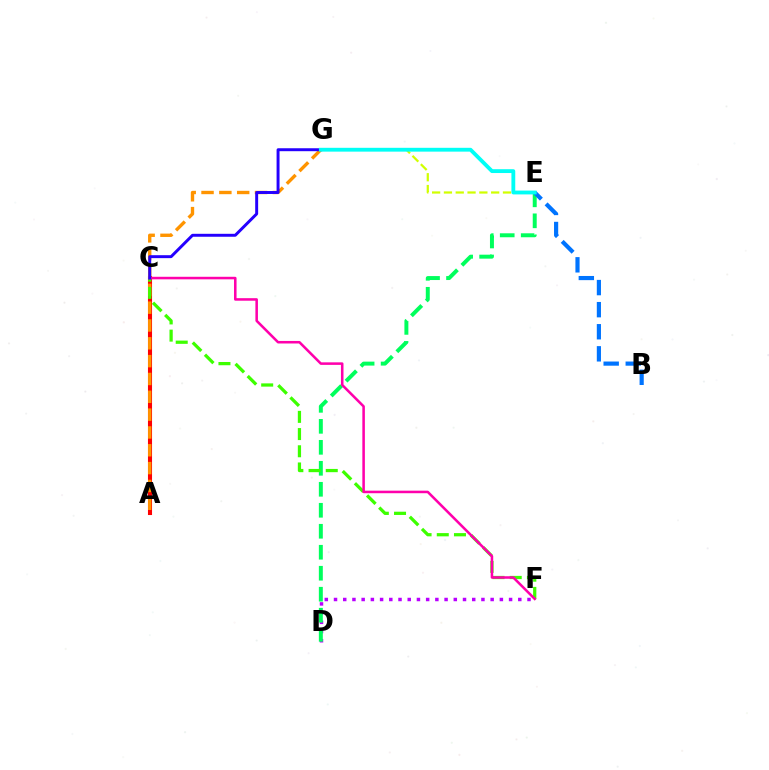{('A', 'C'): [{'color': '#ff0000', 'line_style': 'solid', 'thickness': 2.94}], ('D', 'F'): [{'color': '#b900ff', 'line_style': 'dotted', 'thickness': 2.5}], ('E', 'G'): [{'color': '#d1ff00', 'line_style': 'dashed', 'thickness': 1.6}, {'color': '#00fff6', 'line_style': 'solid', 'thickness': 2.76}], ('D', 'E'): [{'color': '#00ff5c', 'line_style': 'dashed', 'thickness': 2.85}], ('A', 'G'): [{'color': '#ff9400', 'line_style': 'dashed', 'thickness': 2.42}], ('B', 'E'): [{'color': '#0074ff', 'line_style': 'dashed', 'thickness': 3.0}], ('C', 'F'): [{'color': '#3dff00', 'line_style': 'dashed', 'thickness': 2.34}, {'color': '#ff00ac', 'line_style': 'solid', 'thickness': 1.83}], ('C', 'G'): [{'color': '#2500ff', 'line_style': 'solid', 'thickness': 2.12}]}